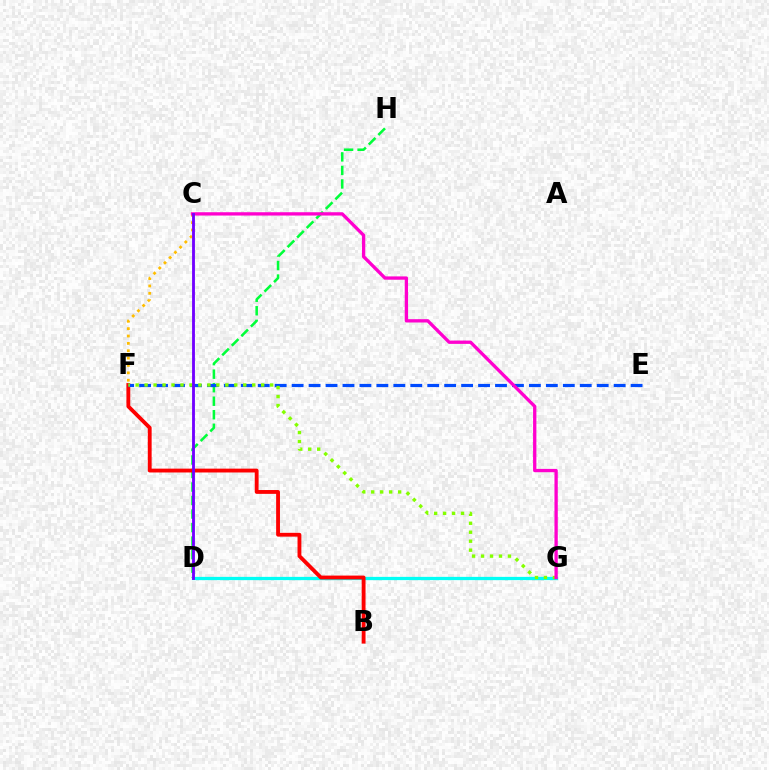{('D', 'G'): [{'color': '#00fff6', 'line_style': 'solid', 'thickness': 2.34}], ('D', 'H'): [{'color': '#00ff39', 'line_style': 'dashed', 'thickness': 1.84}], ('C', 'F'): [{'color': '#ffbd00', 'line_style': 'dotted', 'thickness': 2.0}], ('B', 'F'): [{'color': '#ff0000', 'line_style': 'solid', 'thickness': 2.76}], ('E', 'F'): [{'color': '#004bff', 'line_style': 'dashed', 'thickness': 2.3}], ('F', 'G'): [{'color': '#84ff00', 'line_style': 'dotted', 'thickness': 2.44}], ('C', 'G'): [{'color': '#ff00cf', 'line_style': 'solid', 'thickness': 2.38}], ('C', 'D'): [{'color': '#7200ff', 'line_style': 'solid', 'thickness': 2.05}]}